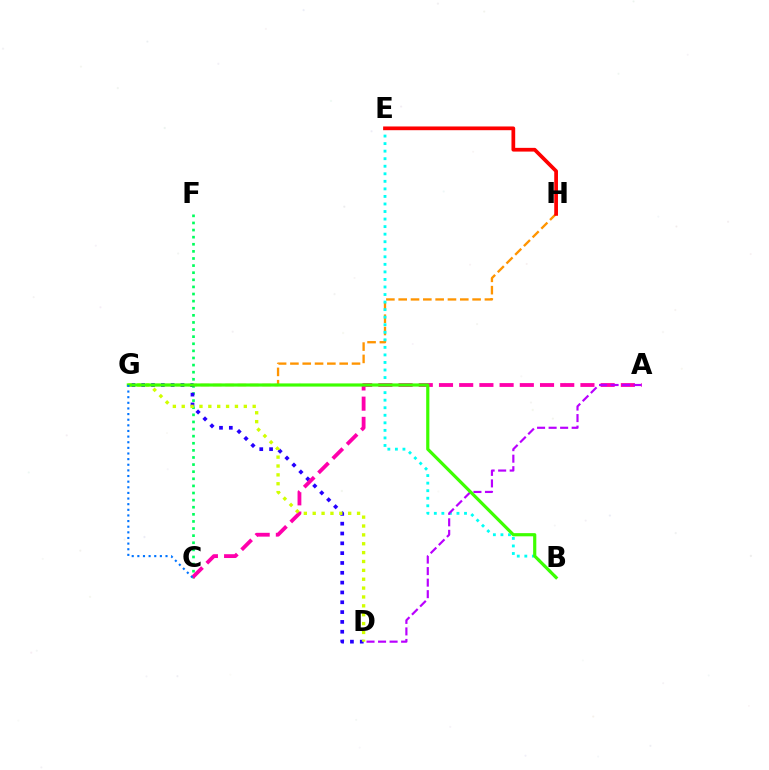{('C', 'F'): [{'color': '#00ff5c', 'line_style': 'dotted', 'thickness': 1.93}], ('G', 'H'): [{'color': '#ff9400', 'line_style': 'dashed', 'thickness': 1.67}], ('B', 'E'): [{'color': '#00fff6', 'line_style': 'dotted', 'thickness': 2.05}], ('D', 'G'): [{'color': '#2500ff', 'line_style': 'dotted', 'thickness': 2.67}, {'color': '#d1ff00', 'line_style': 'dotted', 'thickness': 2.41}], ('A', 'C'): [{'color': '#ff00ac', 'line_style': 'dashed', 'thickness': 2.75}], ('A', 'D'): [{'color': '#b900ff', 'line_style': 'dashed', 'thickness': 1.57}], ('E', 'H'): [{'color': '#ff0000', 'line_style': 'solid', 'thickness': 2.68}], ('B', 'G'): [{'color': '#3dff00', 'line_style': 'solid', 'thickness': 2.29}], ('C', 'G'): [{'color': '#0074ff', 'line_style': 'dotted', 'thickness': 1.53}]}